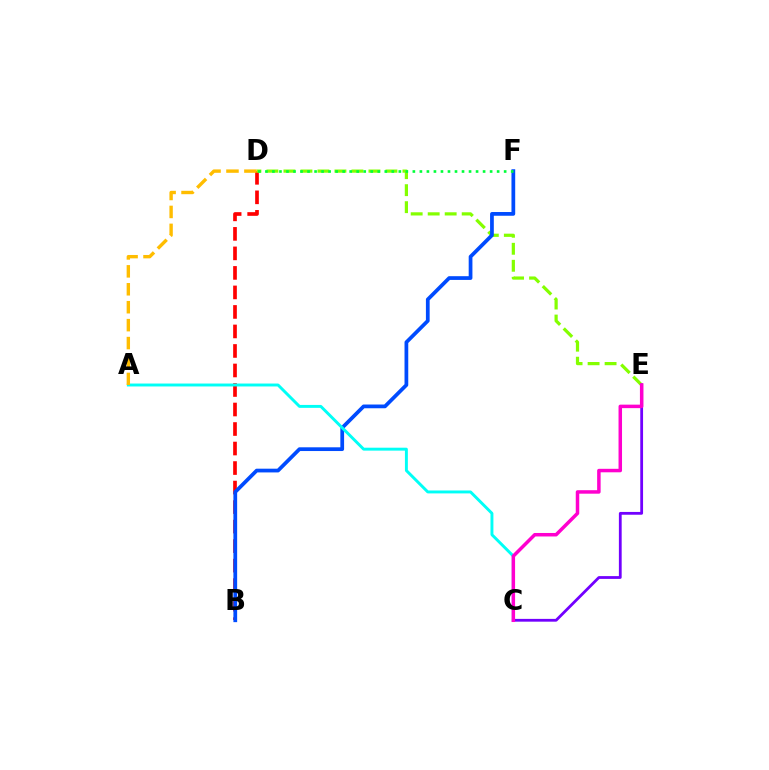{('B', 'D'): [{'color': '#ff0000', 'line_style': 'dashed', 'thickness': 2.65}], ('D', 'E'): [{'color': '#84ff00', 'line_style': 'dashed', 'thickness': 2.31}], ('B', 'F'): [{'color': '#004bff', 'line_style': 'solid', 'thickness': 2.69}], ('C', 'E'): [{'color': '#7200ff', 'line_style': 'solid', 'thickness': 2.01}, {'color': '#ff00cf', 'line_style': 'solid', 'thickness': 2.51}], ('A', 'C'): [{'color': '#00fff6', 'line_style': 'solid', 'thickness': 2.1}], ('D', 'F'): [{'color': '#00ff39', 'line_style': 'dotted', 'thickness': 1.91}], ('A', 'D'): [{'color': '#ffbd00', 'line_style': 'dashed', 'thickness': 2.44}]}